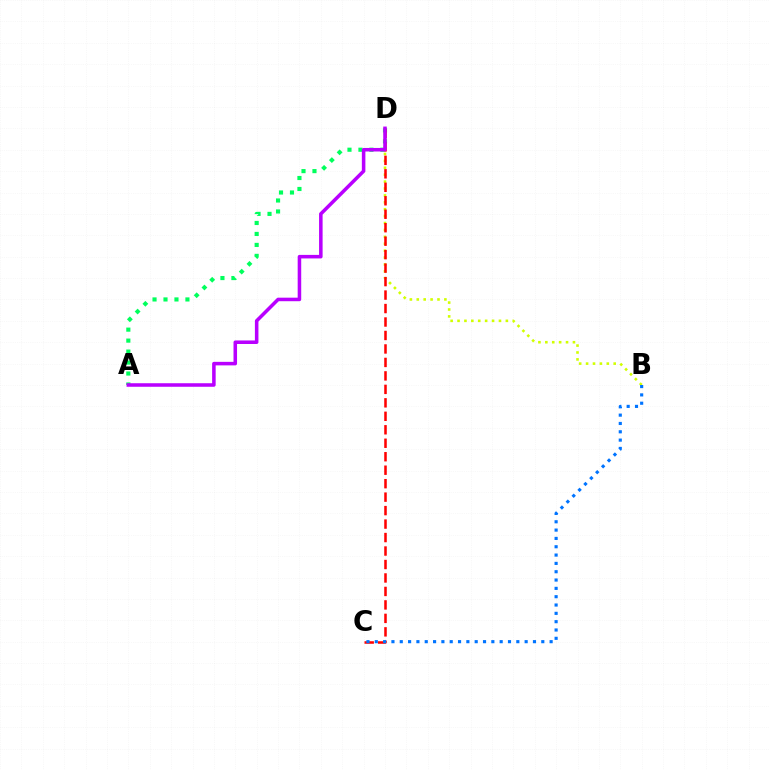{('A', 'D'): [{'color': '#00ff5c', 'line_style': 'dotted', 'thickness': 2.98}, {'color': '#b900ff', 'line_style': 'solid', 'thickness': 2.55}], ('B', 'D'): [{'color': '#d1ff00', 'line_style': 'dotted', 'thickness': 1.88}], ('C', 'D'): [{'color': '#ff0000', 'line_style': 'dashed', 'thickness': 1.83}], ('B', 'C'): [{'color': '#0074ff', 'line_style': 'dotted', 'thickness': 2.26}]}